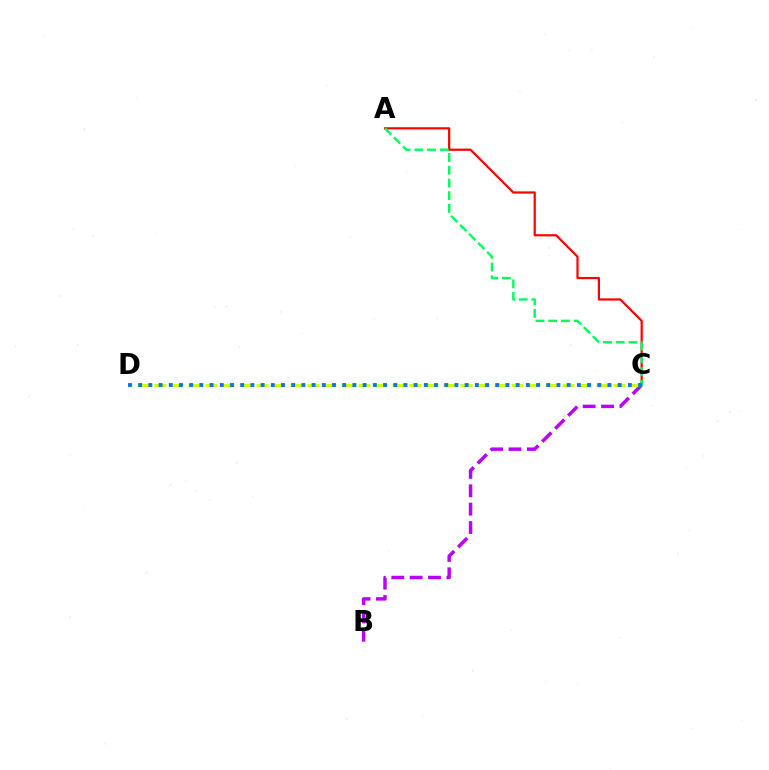{('A', 'C'): [{'color': '#ff0000', 'line_style': 'solid', 'thickness': 1.6}, {'color': '#00ff5c', 'line_style': 'dashed', 'thickness': 1.73}], ('B', 'C'): [{'color': '#b900ff', 'line_style': 'dashed', 'thickness': 2.5}], ('C', 'D'): [{'color': '#d1ff00', 'line_style': 'dashed', 'thickness': 2.31}, {'color': '#0074ff', 'line_style': 'dotted', 'thickness': 2.77}]}